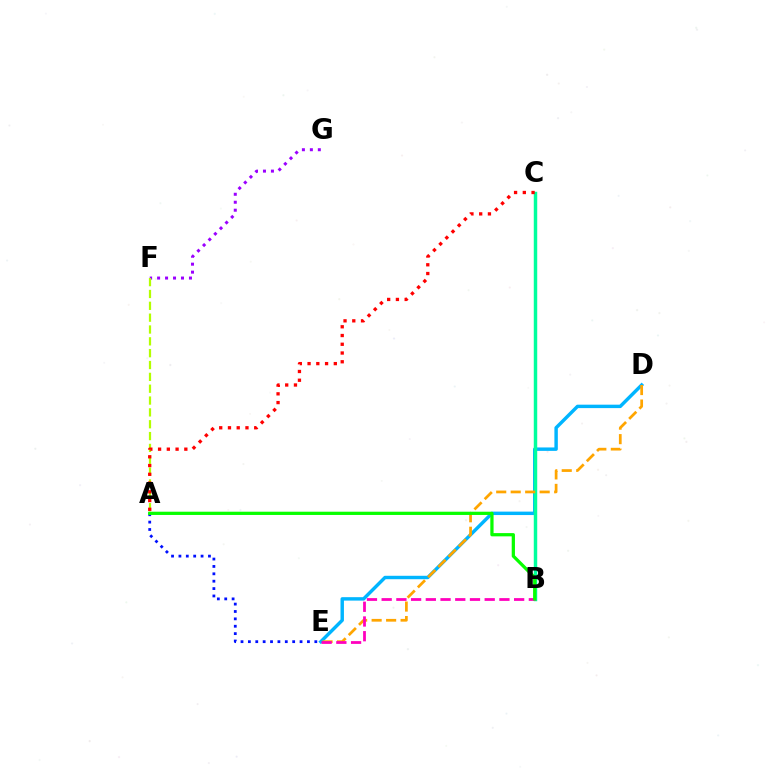{('D', 'E'): [{'color': '#00b5ff', 'line_style': 'solid', 'thickness': 2.47}, {'color': '#ffa500', 'line_style': 'dashed', 'thickness': 1.97}], ('B', 'C'): [{'color': '#00ff9d', 'line_style': 'solid', 'thickness': 2.49}], ('F', 'G'): [{'color': '#9b00ff', 'line_style': 'dotted', 'thickness': 2.16}], ('A', 'F'): [{'color': '#b3ff00', 'line_style': 'dashed', 'thickness': 1.61}], ('A', 'C'): [{'color': '#ff0000', 'line_style': 'dotted', 'thickness': 2.38}], ('B', 'E'): [{'color': '#ff00bd', 'line_style': 'dashed', 'thickness': 2.0}], ('A', 'E'): [{'color': '#0010ff', 'line_style': 'dotted', 'thickness': 2.01}], ('A', 'B'): [{'color': '#08ff00', 'line_style': 'solid', 'thickness': 2.34}]}